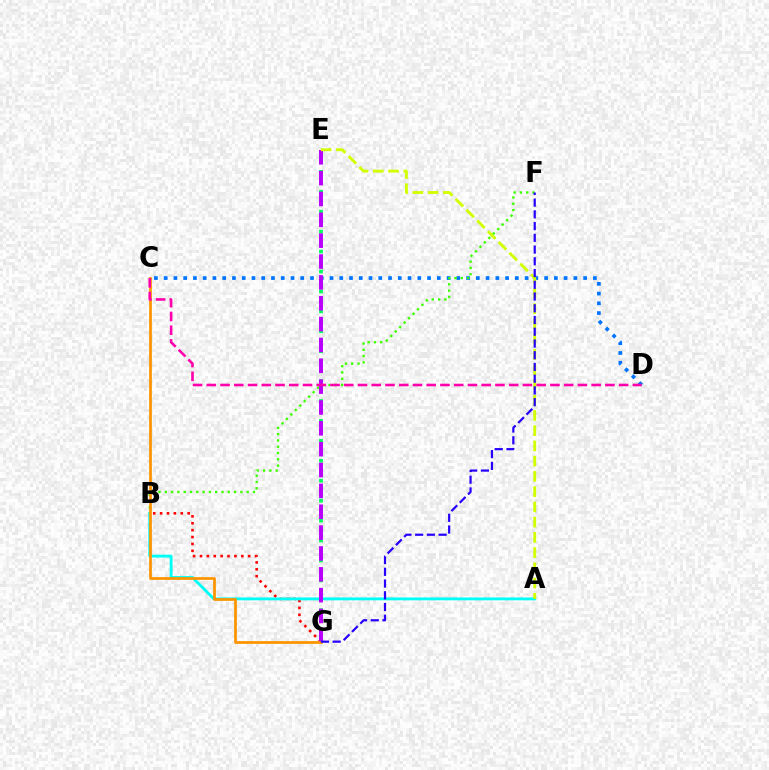{('E', 'G'): [{'color': '#00ff5c', 'line_style': 'dotted', 'thickness': 2.71}, {'color': '#b900ff', 'line_style': 'dashed', 'thickness': 2.83}], ('C', 'D'): [{'color': '#0074ff', 'line_style': 'dotted', 'thickness': 2.65}, {'color': '#ff00ac', 'line_style': 'dashed', 'thickness': 1.87}], ('B', 'G'): [{'color': '#ff0000', 'line_style': 'dotted', 'thickness': 1.87}], ('A', 'B'): [{'color': '#00fff6', 'line_style': 'solid', 'thickness': 2.06}], ('B', 'F'): [{'color': '#3dff00', 'line_style': 'dotted', 'thickness': 1.71}], ('A', 'E'): [{'color': '#d1ff00', 'line_style': 'dashed', 'thickness': 2.07}], ('C', 'G'): [{'color': '#ff9400', 'line_style': 'solid', 'thickness': 1.97}], ('F', 'G'): [{'color': '#2500ff', 'line_style': 'dashed', 'thickness': 1.59}]}